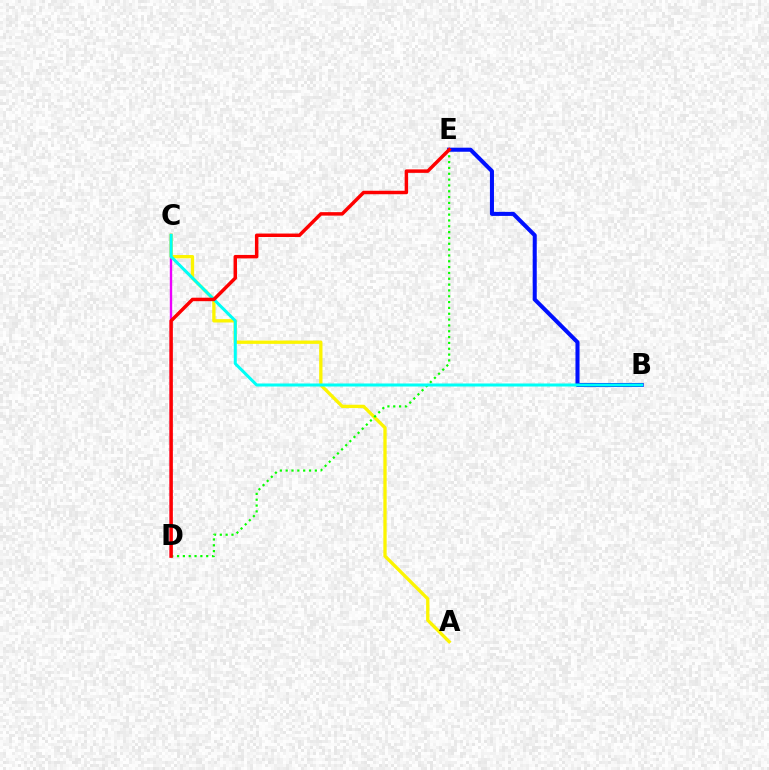{('C', 'D'): [{'color': '#ee00ff', 'line_style': 'solid', 'thickness': 1.71}], ('B', 'E'): [{'color': '#0010ff', 'line_style': 'solid', 'thickness': 2.92}], ('A', 'C'): [{'color': '#fcf500', 'line_style': 'solid', 'thickness': 2.38}], ('D', 'E'): [{'color': '#08ff00', 'line_style': 'dotted', 'thickness': 1.58}, {'color': '#ff0000', 'line_style': 'solid', 'thickness': 2.5}], ('B', 'C'): [{'color': '#00fff6', 'line_style': 'solid', 'thickness': 2.18}]}